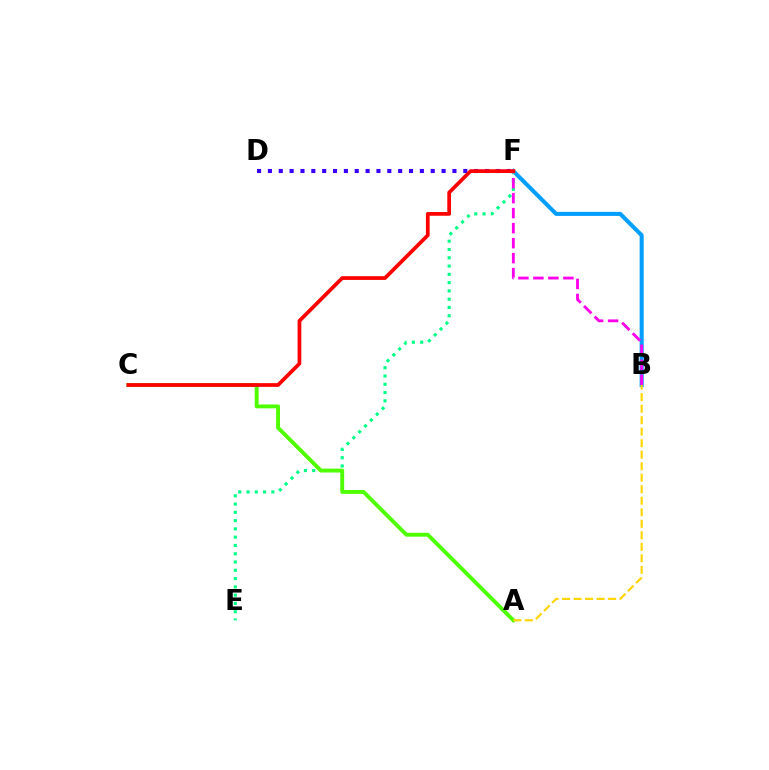{('B', 'F'): [{'color': '#009eff', 'line_style': 'solid', 'thickness': 2.92}, {'color': '#ff00ed', 'line_style': 'dashed', 'thickness': 2.04}], ('E', 'F'): [{'color': '#00ff86', 'line_style': 'dotted', 'thickness': 2.25}], ('D', 'F'): [{'color': '#3700ff', 'line_style': 'dotted', 'thickness': 2.95}], ('A', 'C'): [{'color': '#4fff00', 'line_style': 'solid', 'thickness': 2.8}], ('C', 'F'): [{'color': '#ff0000', 'line_style': 'solid', 'thickness': 2.68}], ('A', 'B'): [{'color': '#ffd500', 'line_style': 'dashed', 'thickness': 1.56}]}